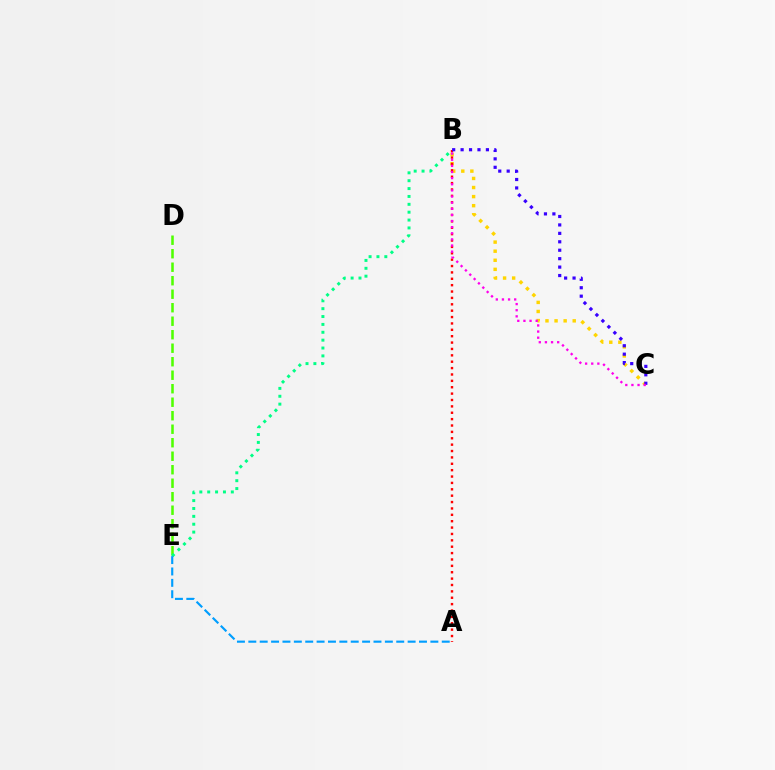{('D', 'E'): [{'color': '#4fff00', 'line_style': 'dashed', 'thickness': 1.83}], ('B', 'C'): [{'color': '#ffd500', 'line_style': 'dotted', 'thickness': 2.47}, {'color': '#3700ff', 'line_style': 'dotted', 'thickness': 2.29}, {'color': '#ff00ed', 'line_style': 'dotted', 'thickness': 1.66}], ('A', 'B'): [{'color': '#ff0000', 'line_style': 'dotted', 'thickness': 1.73}], ('B', 'E'): [{'color': '#00ff86', 'line_style': 'dotted', 'thickness': 2.14}], ('A', 'E'): [{'color': '#009eff', 'line_style': 'dashed', 'thickness': 1.55}]}